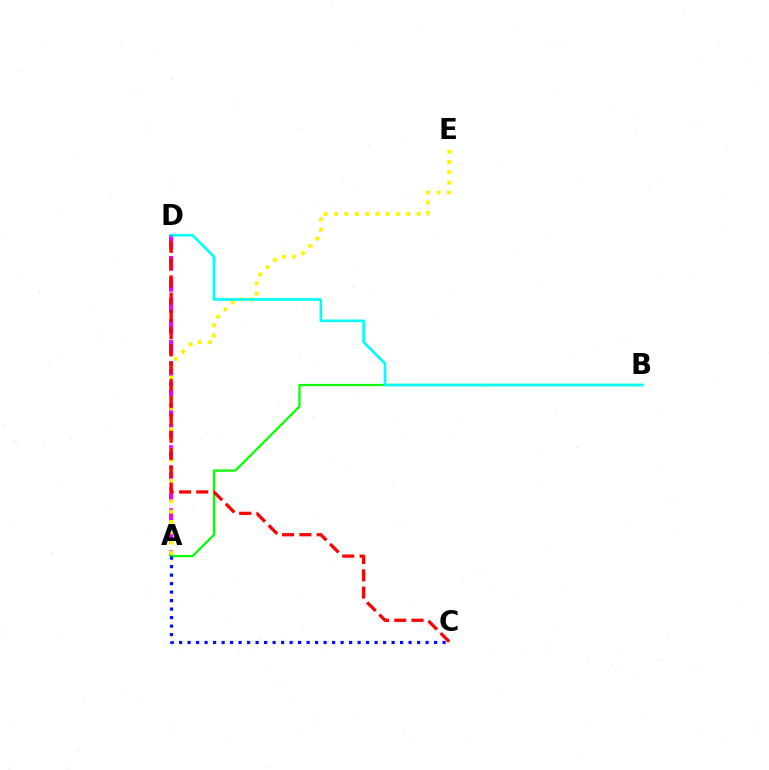{('A', 'D'): [{'color': '#ee00ff', 'line_style': 'dashed', 'thickness': 2.86}], ('A', 'B'): [{'color': '#08ff00', 'line_style': 'solid', 'thickness': 1.61}], ('A', 'E'): [{'color': '#fcf500', 'line_style': 'dotted', 'thickness': 2.8}], ('B', 'D'): [{'color': '#00fff6', 'line_style': 'solid', 'thickness': 1.89}], ('C', 'D'): [{'color': '#ff0000', 'line_style': 'dashed', 'thickness': 2.35}], ('A', 'C'): [{'color': '#0010ff', 'line_style': 'dotted', 'thickness': 2.31}]}